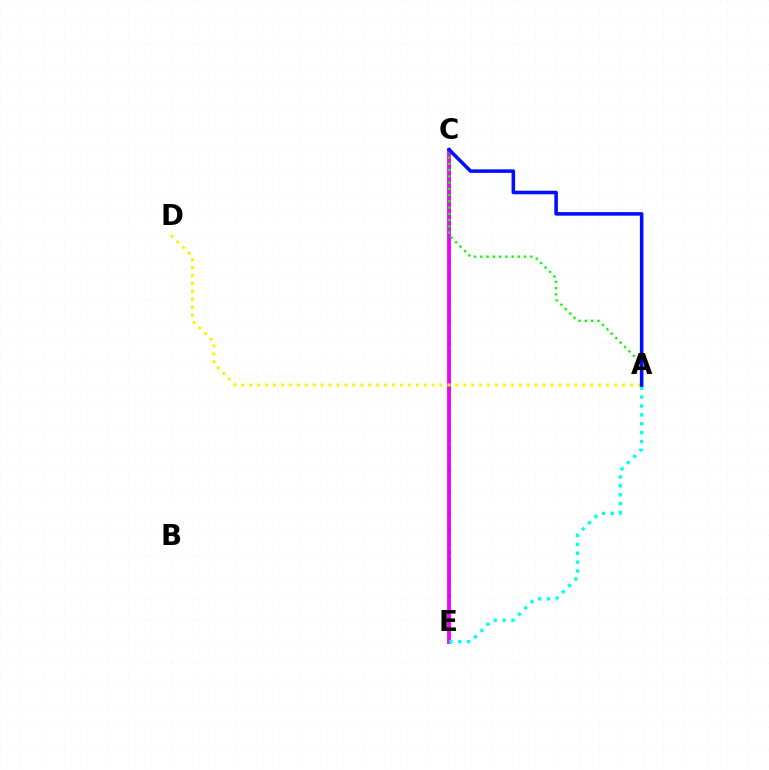{('C', 'E'): [{'color': '#ff0000', 'line_style': 'dotted', 'thickness': 2.02}, {'color': '#ee00ff', 'line_style': 'solid', 'thickness': 2.75}], ('A', 'C'): [{'color': '#08ff00', 'line_style': 'dotted', 'thickness': 1.7}, {'color': '#0010ff', 'line_style': 'solid', 'thickness': 2.57}], ('A', 'D'): [{'color': '#fcf500', 'line_style': 'dotted', 'thickness': 2.15}], ('A', 'E'): [{'color': '#00fff6', 'line_style': 'dotted', 'thickness': 2.41}]}